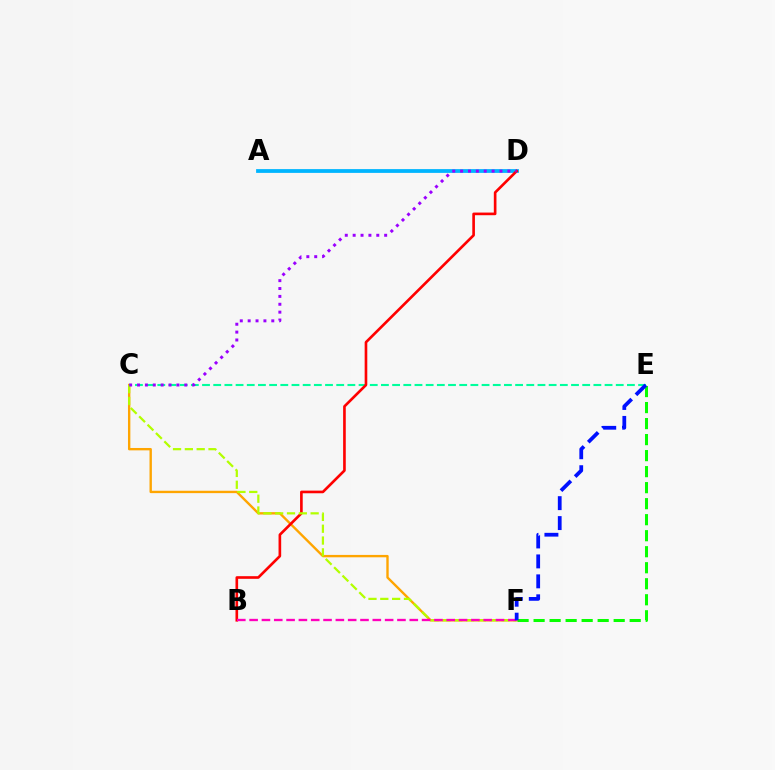{('C', 'F'): [{'color': '#ffa500', 'line_style': 'solid', 'thickness': 1.71}, {'color': '#b3ff00', 'line_style': 'dashed', 'thickness': 1.61}], ('C', 'E'): [{'color': '#00ff9d', 'line_style': 'dashed', 'thickness': 1.52}], ('A', 'D'): [{'color': '#00b5ff', 'line_style': 'solid', 'thickness': 2.72}], ('E', 'F'): [{'color': '#08ff00', 'line_style': 'dashed', 'thickness': 2.18}, {'color': '#0010ff', 'line_style': 'dashed', 'thickness': 2.71}], ('B', 'D'): [{'color': '#ff0000', 'line_style': 'solid', 'thickness': 1.9}], ('B', 'F'): [{'color': '#ff00bd', 'line_style': 'dashed', 'thickness': 1.67}], ('C', 'D'): [{'color': '#9b00ff', 'line_style': 'dotted', 'thickness': 2.14}]}